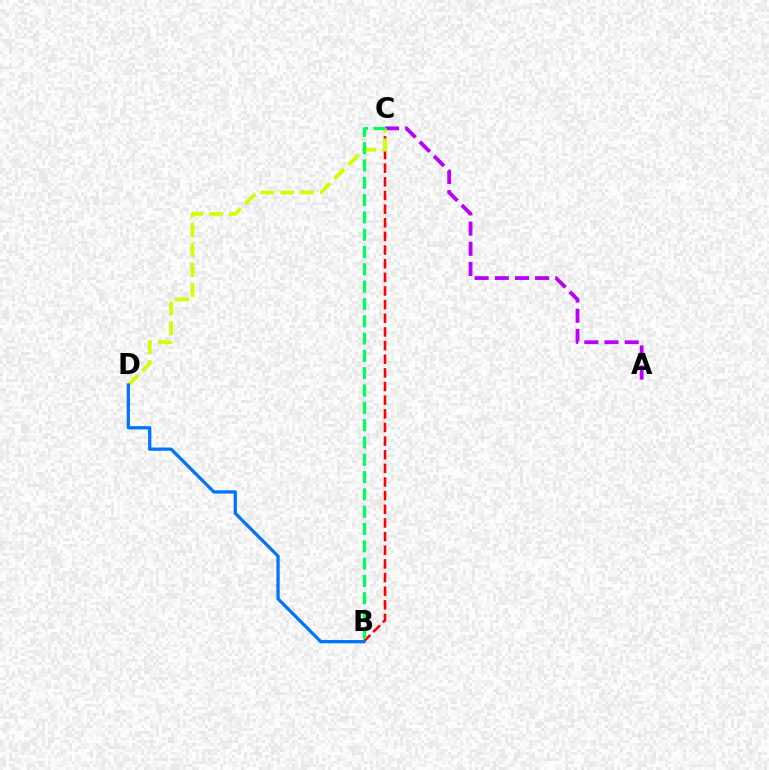{('A', 'C'): [{'color': '#b900ff', 'line_style': 'dashed', 'thickness': 2.74}], ('B', 'C'): [{'color': '#ff0000', 'line_style': 'dashed', 'thickness': 1.85}, {'color': '#00ff5c', 'line_style': 'dashed', 'thickness': 2.35}], ('C', 'D'): [{'color': '#d1ff00', 'line_style': 'dashed', 'thickness': 2.71}], ('B', 'D'): [{'color': '#0074ff', 'line_style': 'solid', 'thickness': 2.34}]}